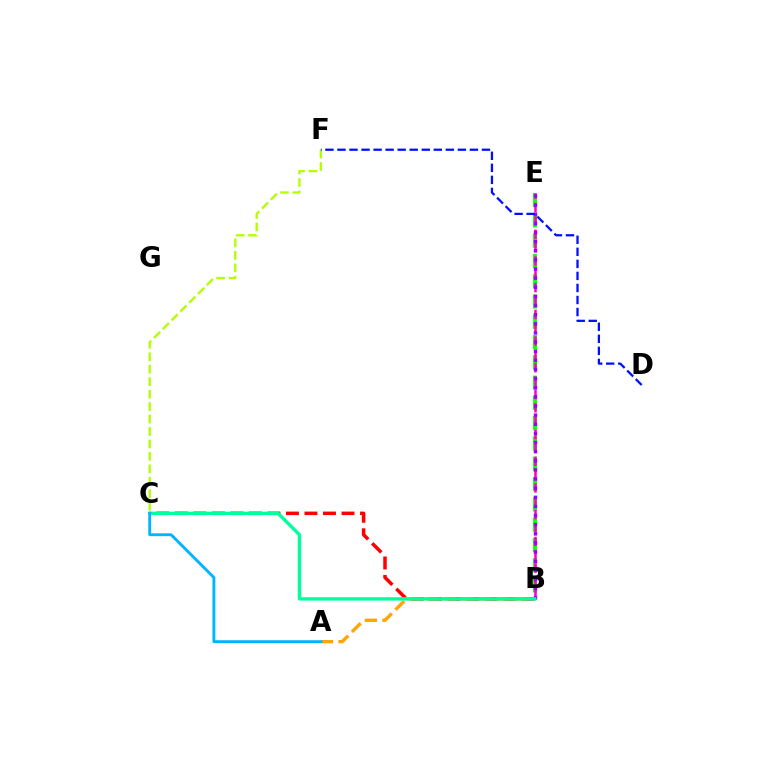{('B', 'C'): [{'color': '#ff0000', 'line_style': 'dashed', 'thickness': 2.52}, {'color': '#00ff9d', 'line_style': 'solid', 'thickness': 2.42}], ('B', 'E'): [{'color': '#08ff00', 'line_style': 'dashed', 'thickness': 2.76}, {'color': '#ff00bd', 'line_style': 'dashed', 'thickness': 1.81}, {'color': '#9b00ff', 'line_style': 'dotted', 'thickness': 2.48}], ('A', 'B'): [{'color': '#ffa500', 'line_style': 'dashed', 'thickness': 2.39}], ('C', 'F'): [{'color': '#b3ff00', 'line_style': 'dashed', 'thickness': 1.69}], ('A', 'C'): [{'color': '#00b5ff', 'line_style': 'solid', 'thickness': 2.08}], ('D', 'F'): [{'color': '#0010ff', 'line_style': 'dashed', 'thickness': 1.64}]}